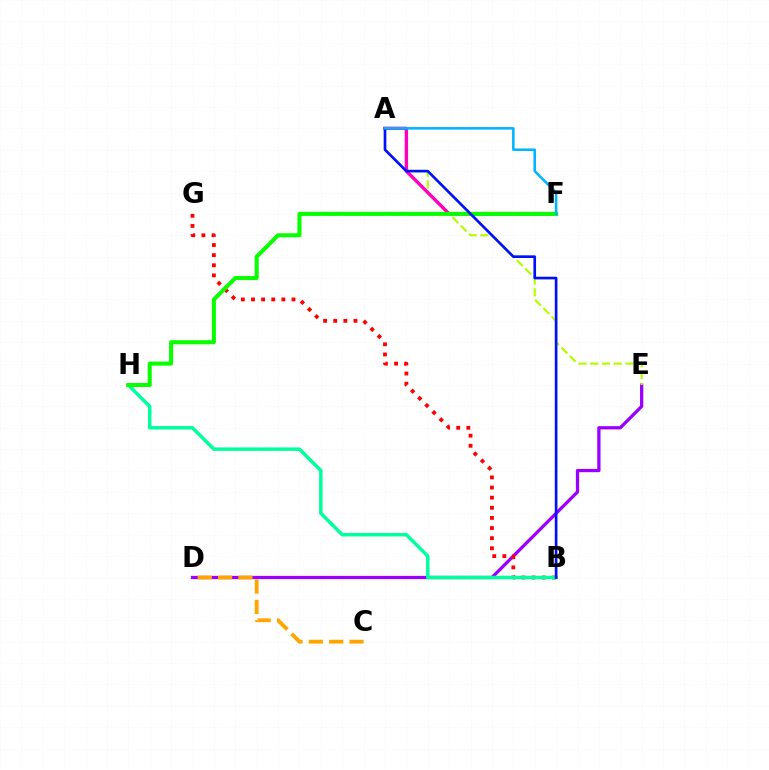{('D', 'E'): [{'color': '#9b00ff', 'line_style': 'solid', 'thickness': 2.35}], ('B', 'G'): [{'color': '#ff0000', 'line_style': 'dotted', 'thickness': 2.75}], ('A', 'E'): [{'color': '#b3ff00', 'line_style': 'dashed', 'thickness': 1.6}], ('B', 'H'): [{'color': '#00ff9d', 'line_style': 'solid', 'thickness': 2.5}], ('C', 'D'): [{'color': '#ffa500', 'line_style': 'dashed', 'thickness': 2.76}], ('A', 'F'): [{'color': '#ff00bd', 'line_style': 'solid', 'thickness': 2.44}, {'color': '#00b5ff', 'line_style': 'solid', 'thickness': 1.83}], ('F', 'H'): [{'color': '#08ff00', 'line_style': 'solid', 'thickness': 2.92}], ('A', 'B'): [{'color': '#0010ff', 'line_style': 'solid', 'thickness': 1.92}]}